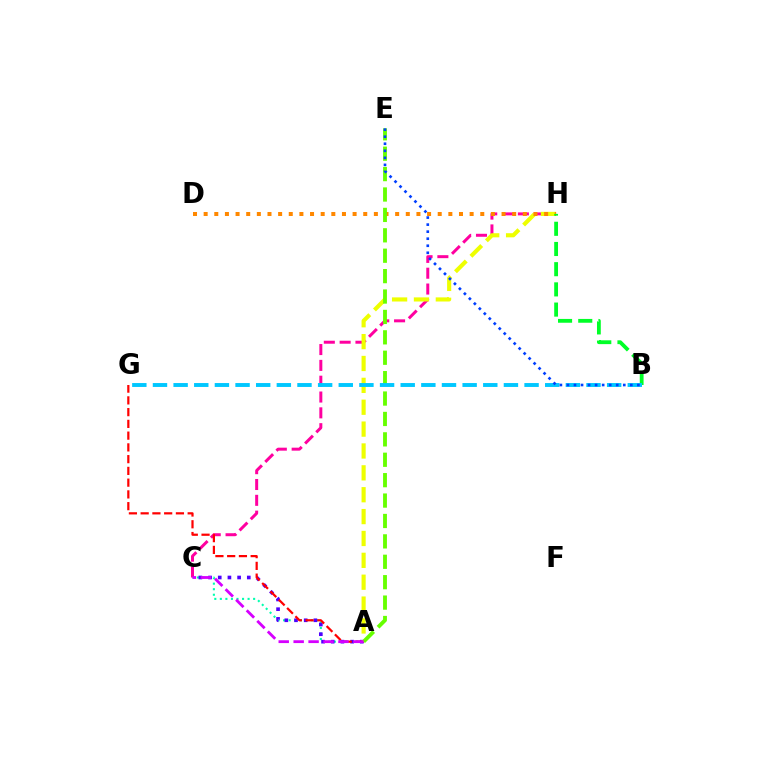{('A', 'C'): [{'color': '#00ffaf', 'line_style': 'dotted', 'thickness': 1.51}, {'color': '#4f00ff', 'line_style': 'dotted', 'thickness': 2.63}, {'color': '#d600ff', 'line_style': 'dashed', 'thickness': 2.03}], ('C', 'H'): [{'color': '#ff00a0', 'line_style': 'dashed', 'thickness': 2.15}], ('A', 'G'): [{'color': '#ff0000', 'line_style': 'dashed', 'thickness': 1.6}], ('A', 'H'): [{'color': '#eeff00', 'line_style': 'dashed', 'thickness': 2.97}], ('D', 'H'): [{'color': '#ff8800', 'line_style': 'dotted', 'thickness': 2.89}], ('A', 'E'): [{'color': '#66ff00', 'line_style': 'dashed', 'thickness': 2.77}], ('B', 'H'): [{'color': '#00ff27', 'line_style': 'dashed', 'thickness': 2.74}], ('B', 'G'): [{'color': '#00c7ff', 'line_style': 'dashed', 'thickness': 2.8}], ('B', 'E'): [{'color': '#003fff', 'line_style': 'dotted', 'thickness': 1.91}]}